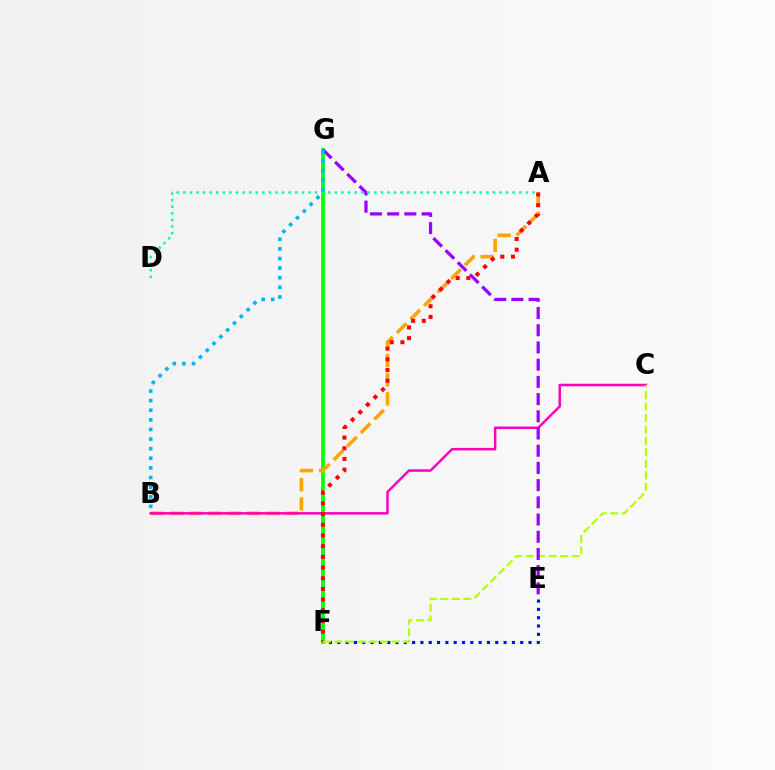{('F', 'G'): [{'color': '#08ff00', 'line_style': 'solid', 'thickness': 2.68}], ('A', 'B'): [{'color': '#ffa500', 'line_style': 'dashed', 'thickness': 2.6}], ('B', 'C'): [{'color': '#ff00bd', 'line_style': 'solid', 'thickness': 1.8}], ('E', 'F'): [{'color': '#0010ff', 'line_style': 'dotted', 'thickness': 2.26}], ('A', 'F'): [{'color': '#ff0000', 'line_style': 'dotted', 'thickness': 2.9}], ('C', 'F'): [{'color': '#b3ff00', 'line_style': 'dashed', 'thickness': 1.56}], ('E', 'G'): [{'color': '#9b00ff', 'line_style': 'dashed', 'thickness': 2.34}], ('A', 'D'): [{'color': '#00ff9d', 'line_style': 'dotted', 'thickness': 1.79}], ('B', 'G'): [{'color': '#00b5ff', 'line_style': 'dotted', 'thickness': 2.61}]}